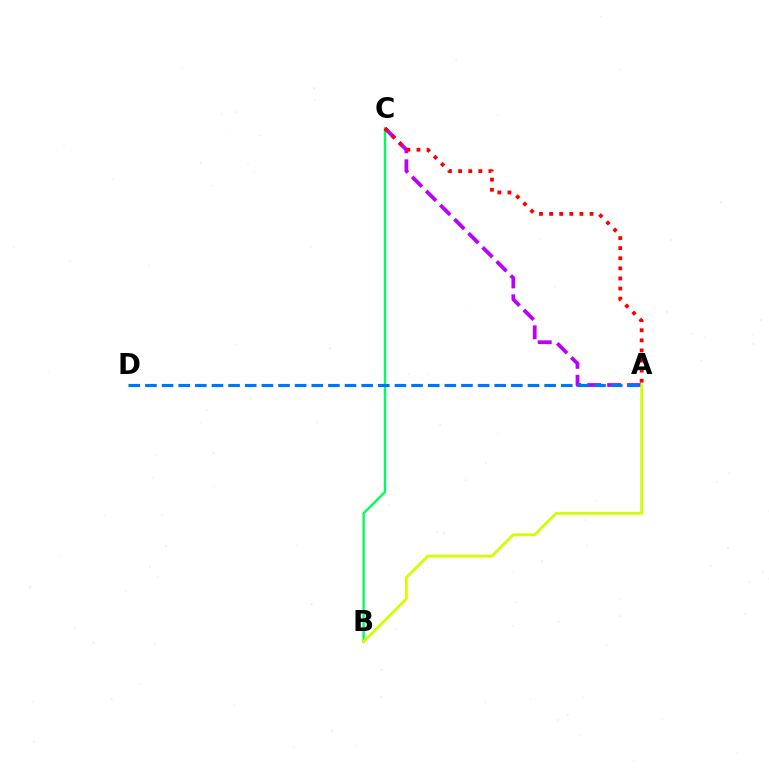{('B', 'C'): [{'color': '#00ff5c', 'line_style': 'solid', 'thickness': 1.71}], ('A', 'C'): [{'color': '#b900ff', 'line_style': 'dashed', 'thickness': 2.71}, {'color': '#ff0000', 'line_style': 'dotted', 'thickness': 2.74}], ('A', 'D'): [{'color': '#0074ff', 'line_style': 'dashed', 'thickness': 2.26}], ('A', 'B'): [{'color': '#d1ff00', 'line_style': 'solid', 'thickness': 2.02}]}